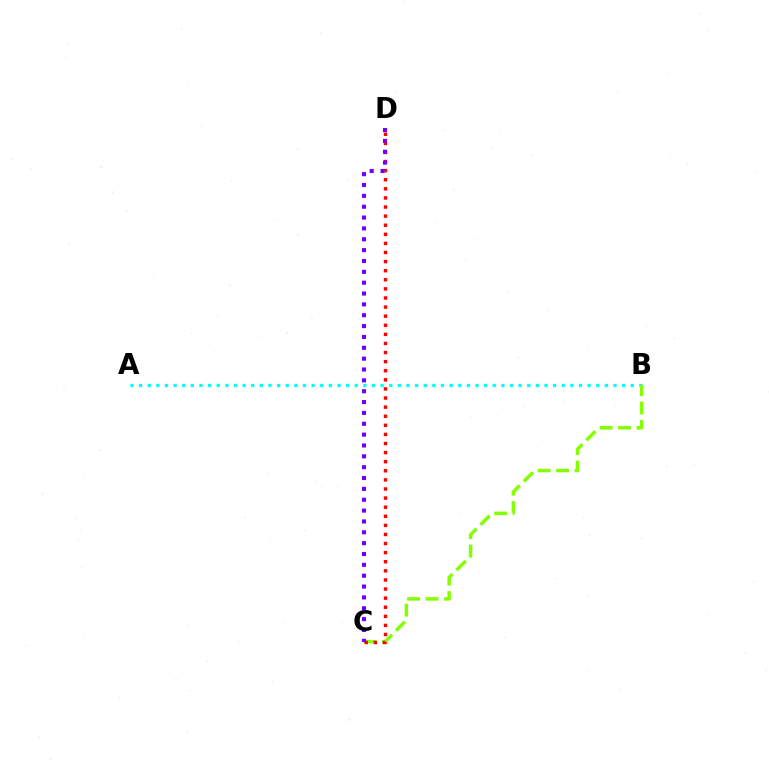{('A', 'B'): [{'color': '#00fff6', 'line_style': 'dotted', 'thickness': 2.34}], ('B', 'C'): [{'color': '#84ff00', 'line_style': 'dashed', 'thickness': 2.51}], ('C', 'D'): [{'color': '#ff0000', 'line_style': 'dotted', 'thickness': 2.47}, {'color': '#7200ff', 'line_style': 'dotted', 'thickness': 2.95}]}